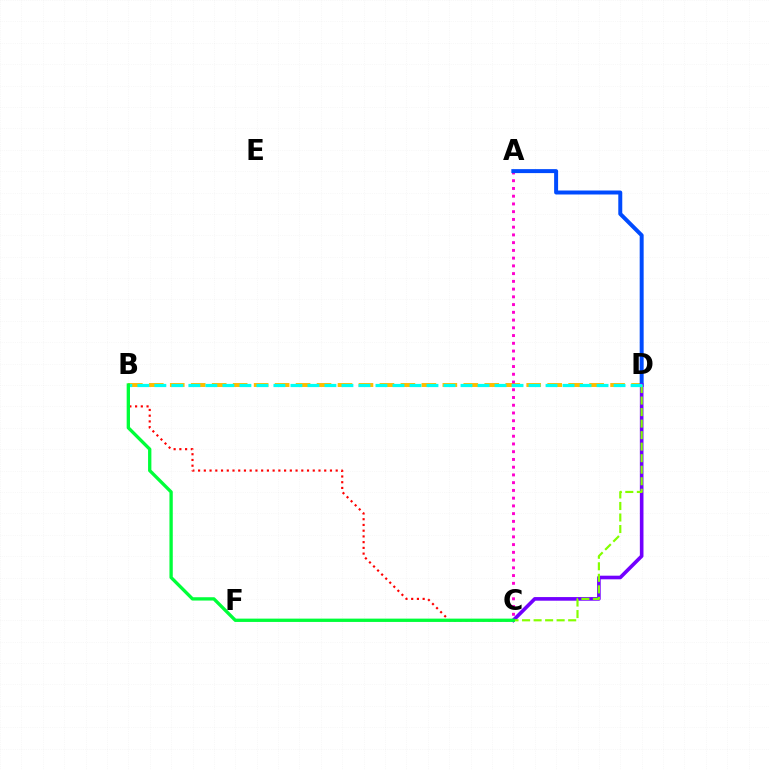{('B', 'D'): [{'color': '#ffbd00', 'line_style': 'dashed', 'thickness': 2.85}, {'color': '#00fff6', 'line_style': 'dashed', 'thickness': 2.31}], ('A', 'C'): [{'color': '#ff00cf', 'line_style': 'dotted', 'thickness': 2.1}], ('A', 'D'): [{'color': '#004bff', 'line_style': 'solid', 'thickness': 2.86}], ('B', 'C'): [{'color': '#ff0000', 'line_style': 'dotted', 'thickness': 1.56}, {'color': '#00ff39', 'line_style': 'solid', 'thickness': 2.39}], ('C', 'D'): [{'color': '#7200ff', 'line_style': 'solid', 'thickness': 2.61}, {'color': '#84ff00', 'line_style': 'dashed', 'thickness': 1.57}]}